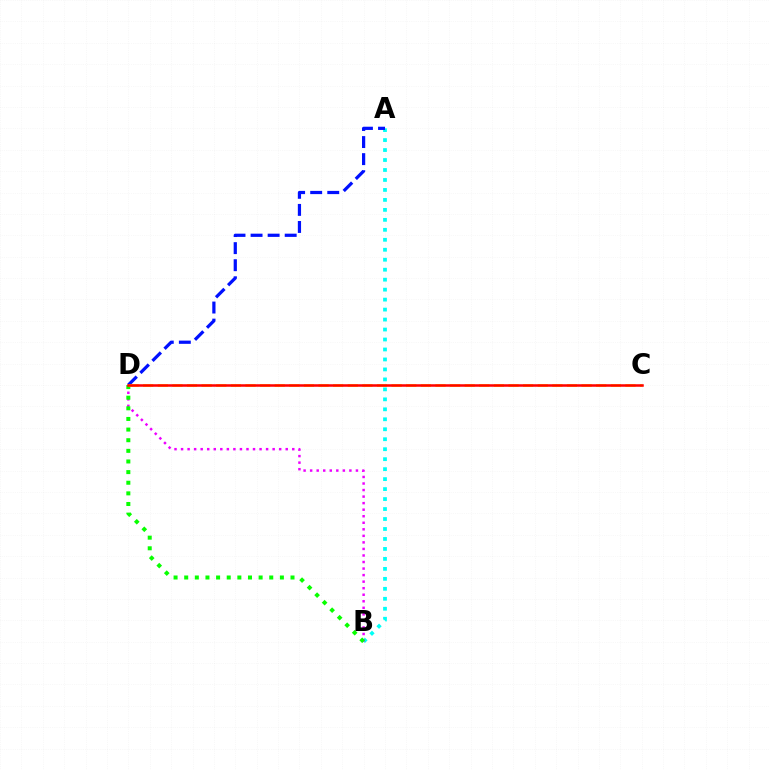{('A', 'B'): [{'color': '#00fff6', 'line_style': 'dotted', 'thickness': 2.71}], ('B', 'D'): [{'color': '#ee00ff', 'line_style': 'dotted', 'thickness': 1.78}, {'color': '#08ff00', 'line_style': 'dotted', 'thickness': 2.89}], ('A', 'D'): [{'color': '#0010ff', 'line_style': 'dashed', 'thickness': 2.32}], ('C', 'D'): [{'color': '#fcf500', 'line_style': 'dashed', 'thickness': 1.99}, {'color': '#ff0000', 'line_style': 'solid', 'thickness': 1.82}]}